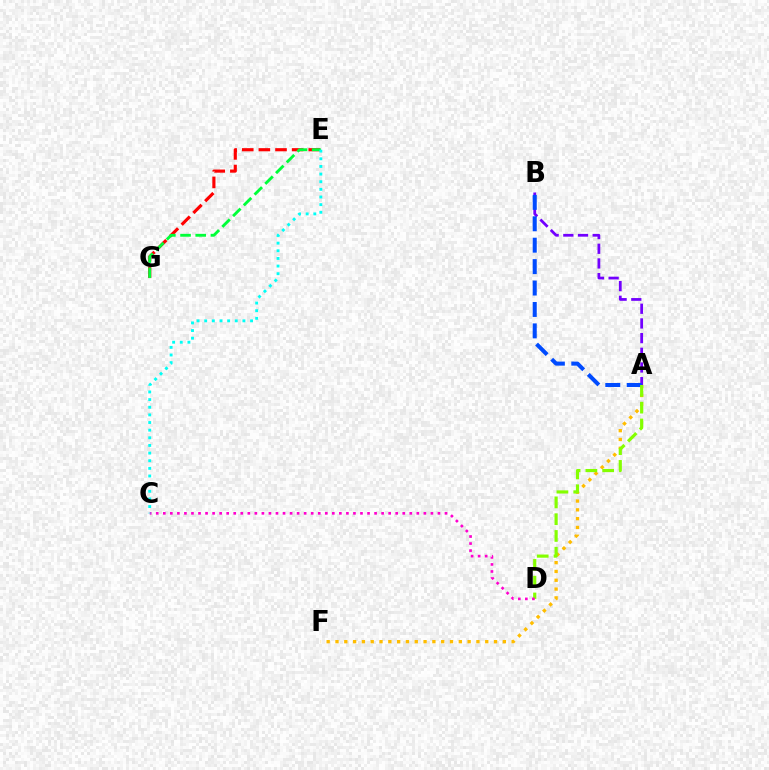{('A', 'F'): [{'color': '#ffbd00', 'line_style': 'dotted', 'thickness': 2.39}], ('E', 'G'): [{'color': '#ff0000', 'line_style': 'dashed', 'thickness': 2.26}, {'color': '#00ff39', 'line_style': 'dashed', 'thickness': 2.06}], ('A', 'B'): [{'color': '#7200ff', 'line_style': 'dashed', 'thickness': 1.99}, {'color': '#004bff', 'line_style': 'dashed', 'thickness': 2.91}], ('A', 'D'): [{'color': '#84ff00', 'line_style': 'dashed', 'thickness': 2.28}], ('C', 'D'): [{'color': '#ff00cf', 'line_style': 'dotted', 'thickness': 1.91}], ('C', 'E'): [{'color': '#00fff6', 'line_style': 'dotted', 'thickness': 2.08}]}